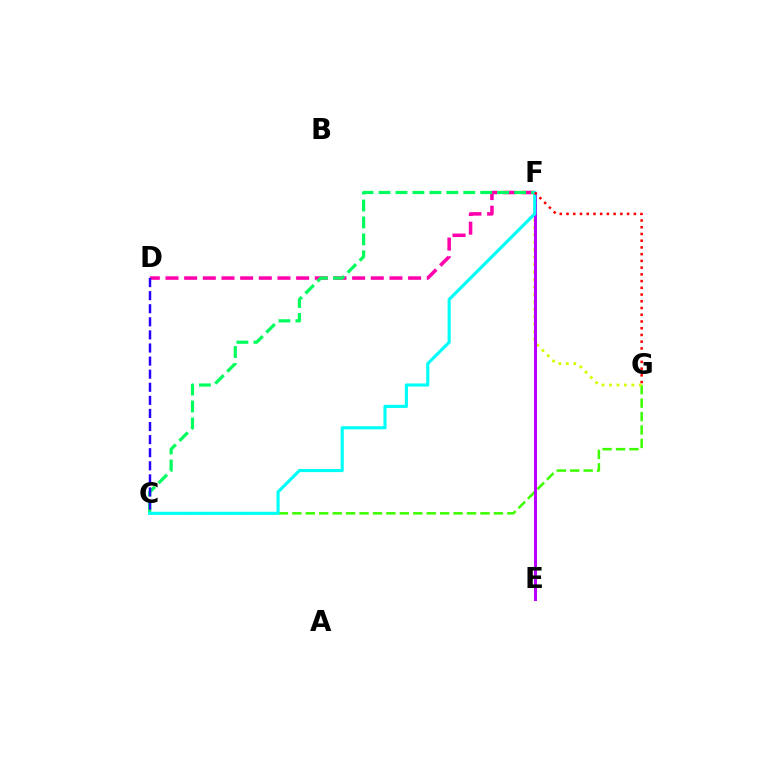{('E', 'F'): [{'color': '#0074ff', 'line_style': 'dashed', 'thickness': 2.01}, {'color': '#ff9400', 'line_style': 'dashed', 'thickness': 2.02}, {'color': '#b900ff', 'line_style': 'solid', 'thickness': 2.18}], ('C', 'G'): [{'color': '#3dff00', 'line_style': 'dashed', 'thickness': 1.83}], ('F', 'G'): [{'color': '#d1ff00', 'line_style': 'dotted', 'thickness': 2.02}, {'color': '#ff0000', 'line_style': 'dotted', 'thickness': 1.83}], ('D', 'F'): [{'color': '#ff00ac', 'line_style': 'dashed', 'thickness': 2.54}], ('C', 'F'): [{'color': '#00ff5c', 'line_style': 'dashed', 'thickness': 2.3}, {'color': '#00fff6', 'line_style': 'solid', 'thickness': 2.25}], ('C', 'D'): [{'color': '#2500ff', 'line_style': 'dashed', 'thickness': 1.78}]}